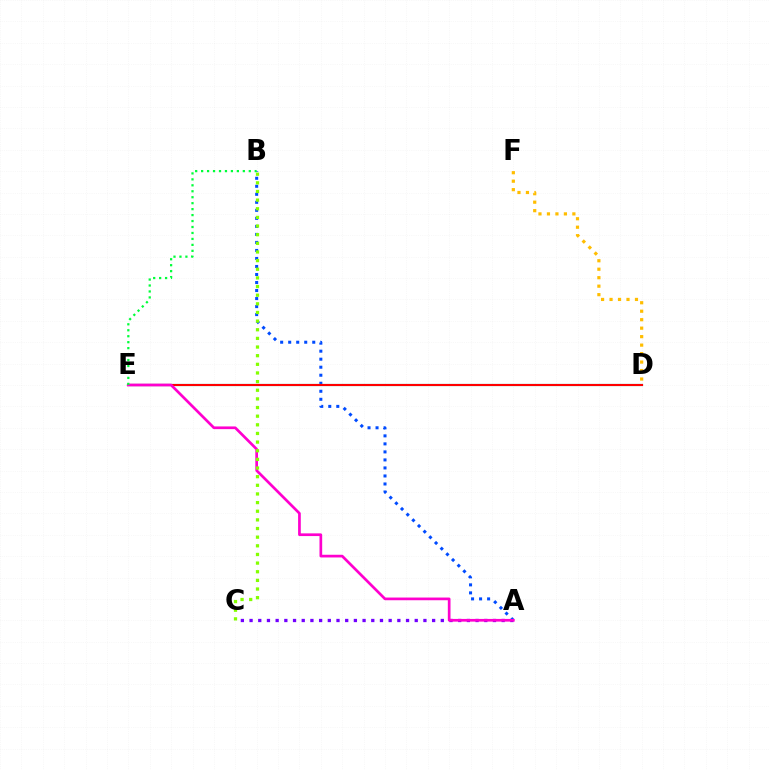{('A', 'C'): [{'color': '#7200ff', 'line_style': 'dotted', 'thickness': 2.36}], ('A', 'B'): [{'color': '#004bff', 'line_style': 'dotted', 'thickness': 2.18}], ('D', 'E'): [{'color': '#00fff6', 'line_style': 'solid', 'thickness': 1.57}, {'color': '#ff0000', 'line_style': 'solid', 'thickness': 1.54}], ('D', 'F'): [{'color': '#ffbd00', 'line_style': 'dotted', 'thickness': 2.3}], ('A', 'E'): [{'color': '#ff00cf', 'line_style': 'solid', 'thickness': 1.94}], ('B', 'C'): [{'color': '#84ff00', 'line_style': 'dotted', 'thickness': 2.35}], ('B', 'E'): [{'color': '#00ff39', 'line_style': 'dotted', 'thickness': 1.62}]}